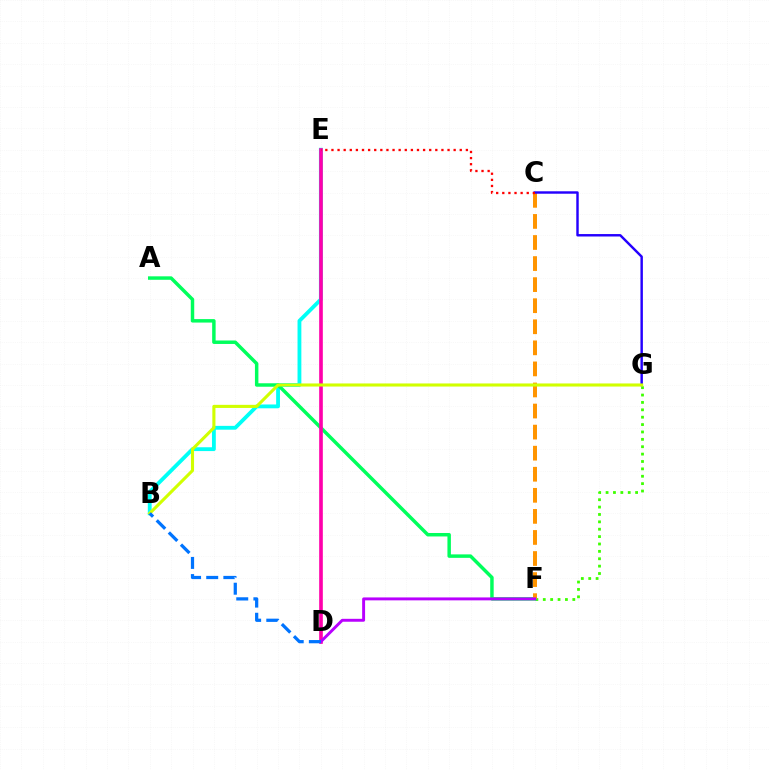{('B', 'E'): [{'color': '#00fff6', 'line_style': 'solid', 'thickness': 2.75}], ('F', 'G'): [{'color': '#3dff00', 'line_style': 'dotted', 'thickness': 2.01}], ('A', 'F'): [{'color': '#00ff5c', 'line_style': 'solid', 'thickness': 2.49}], ('C', 'F'): [{'color': '#ff9400', 'line_style': 'dashed', 'thickness': 2.86}], ('D', 'E'): [{'color': '#ff00ac', 'line_style': 'solid', 'thickness': 2.63}], ('C', 'G'): [{'color': '#2500ff', 'line_style': 'solid', 'thickness': 1.76}], ('B', 'G'): [{'color': '#d1ff00', 'line_style': 'solid', 'thickness': 2.23}], ('C', 'E'): [{'color': '#ff0000', 'line_style': 'dotted', 'thickness': 1.66}], ('D', 'F'): [{'color': '#b900ff', 'line_style': 'solid', 'thickness': 2.1}], ('B', 'D'): [{'color': '#0074ff', 'line_style': 'dashed', 'thickness': 2.33}]}